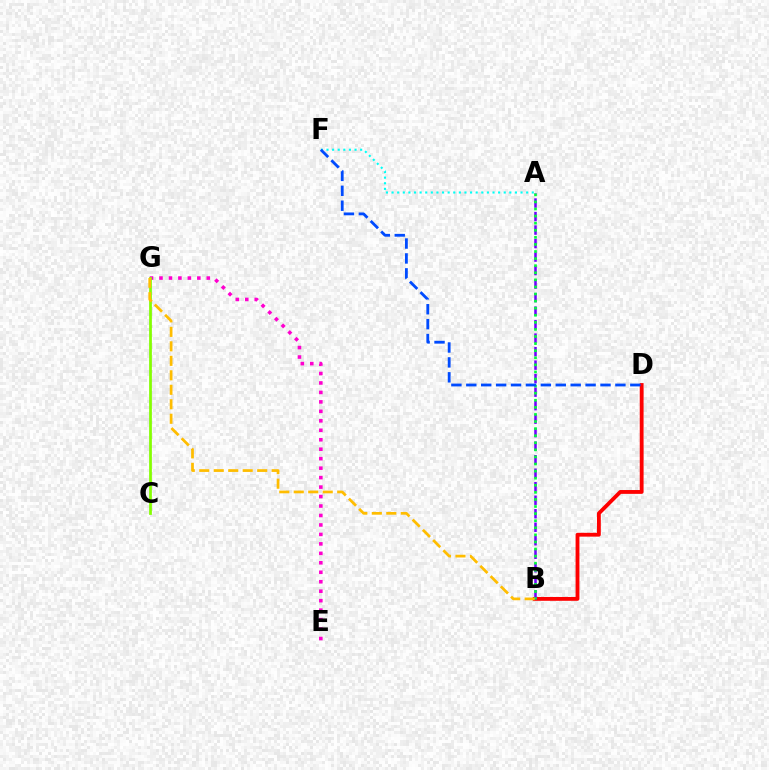{('E', 'G'): [{'color': '#ff00cf', 'line_style': 'dotted', 'thickness': 2.57}], ('B', 'D'): [{'color': '#ff0000', 'line_style': 'solid', 'thickness': 2.76}], ('A', 'B'): [{'color': '#7200ff', 'line_style': 'dashed', 'thickness': 1.84}, {'color': '#00ff39', 'line_style': 'dotted', 'thickness': 1.92}], ('A', 'F'): [{'color': '#00fff6', 'line_style': 'dotted', 'thickness': 1.52}], ('D', 'F'): [{'color': '#004bff', 'line_style': 'dashed', 'thickness': 2.03}], ('C', 'G'): [{'color': '#84ff00', 'line_style': 'solid', 'thickness': 1.97}], ('B', 'G'): [{'color': '#ffbd00', 'line_style': 'dashed', 'thickness': 1.97}]}